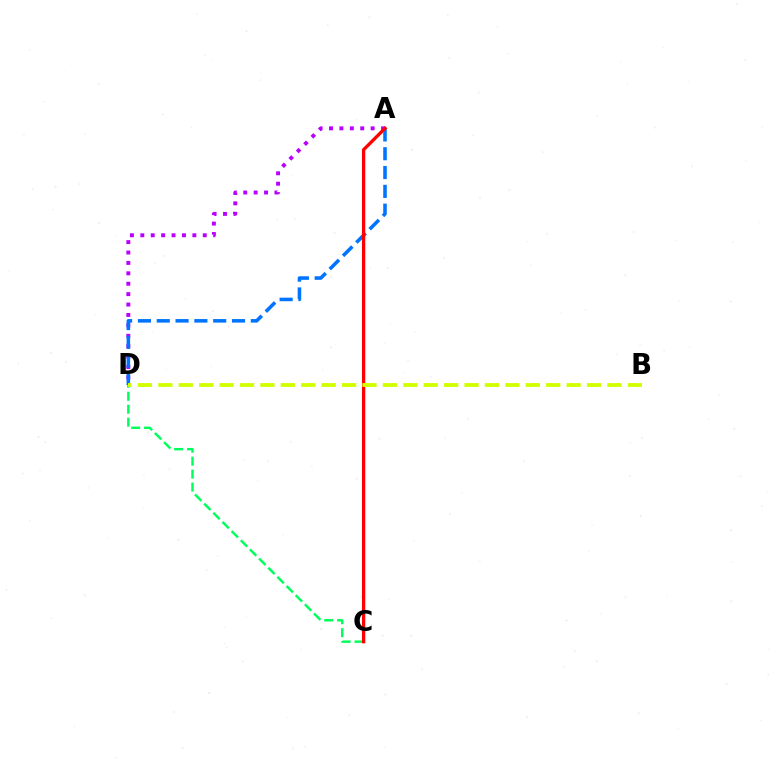{('C', 'D'): [{'color': '#00ff5c', 'line_style': 'dashed', 'thickness': 1.76}], ('A', 'D'): [{'color': '#b900ff', 'line_style': 'dotted', 'thickness': 2.83}, {'color': '#0074ff', 'line_style': 'dashed', 'thickness': 2.56}], ('A', 'C'): [{'color': '#ff0000', 'line_style': 'solid', 'thickness': 2.37}], ('B', 'D'): [{'color': '#d1ff00', 'line_style': 'dashed', 'thickness': 2.77}]}